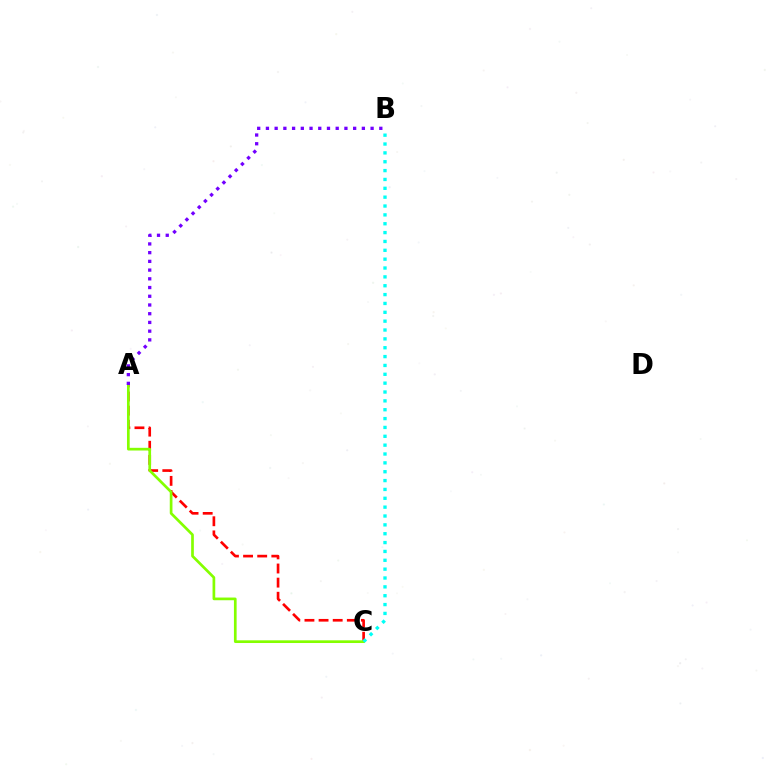{('A', 'C'): [{'color': '#ff0000', 'line_style': 'dashed', 'thickness': 1.92}, {'color': '#84ff00', 'line_style': 'solid', 'thickness': 1.94}], ('A', 'B'): [{'color': '#7200ff', 'line_style': 'dotted', 'thickness': 2.37}], ('B', 'C'): [{'color': '#00fff6', 'line_style': 'dotted', 'thickness': 2.41}]}